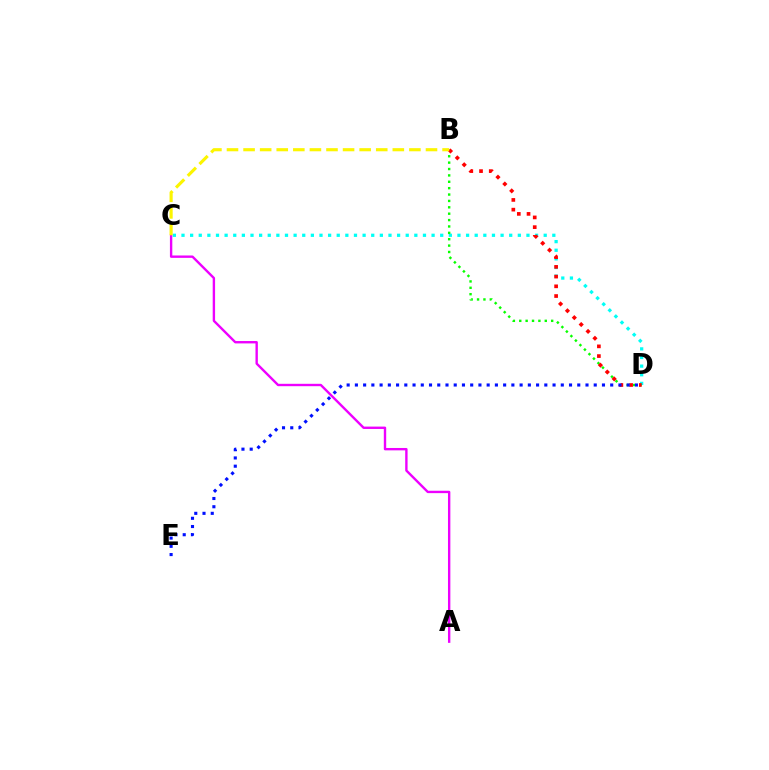{('C', 'D'): [{'color': '#00fff6', 'line_style': 'dotted', 'thickness': 2.34}], ('B', 'D'): [{'color': '#08ff00', 'line_style': 'dotted', 'thickness': 1.73}, {'color': '#ff0000', 'line_style': 'dotted', 'thickness': 2.64}], ('A', 'C'): [{'color': '#ee00ff', 'line_style': 'solid', 'thickness': 1.71}], ('B', 'C'): [{'color': '#fcf500', 'line_style': 'dashed', 'thickness': 2.25}], ('D', 'E'): [{'color': '#0010ff', 'line_style': 'dotted', 'thickness': 2.24}]}